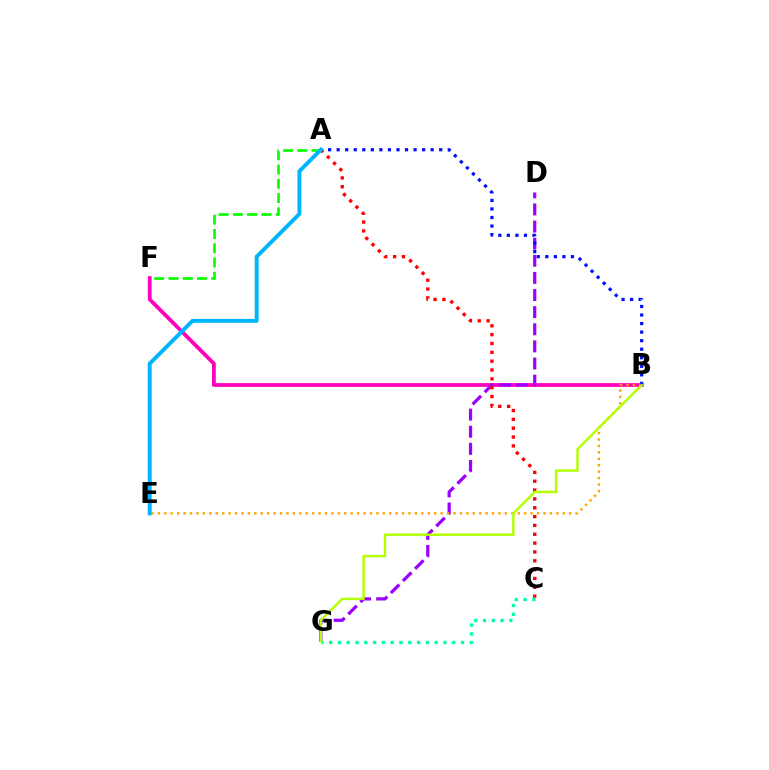{('A', 'F'): [{'color': '#08ff00', 'line_style': 'dashed', 'thickness': 1.94}], ('B', 'F'): [{'color': '#ff00bd', 'line_style': 'solid', 'thickness': 2.73}], ('D', 'G'): [{'color': '#9b00ff', 'line_style': 'dashed', 'thickness': 2.33}], ('B', 'E'): [{'color': '#ffa500', 'line_style': 'dotted', 'thickness': 1.75}], ('A', 'B'): [{'color': '#0010ff', 'line_style': 'dotted', 'thickness': 2.32}], ('A', 'C'): [{'color': '#ff0000', 'line_style': 'dotted', 'thickness': 2.4}], ('C', 'G'): [{'color': '#00ff9d', 'line_style': 'dotted', 'thickness': 2.39}], ('B', 'G'): [{'color': '#b3ff00', 'line_style': 'solid', 'thickness': 1.76}], ('A', 'E'): [{'color': '#00b5ff', 'line_style': 'solid', 'thickness': 2.82}]}